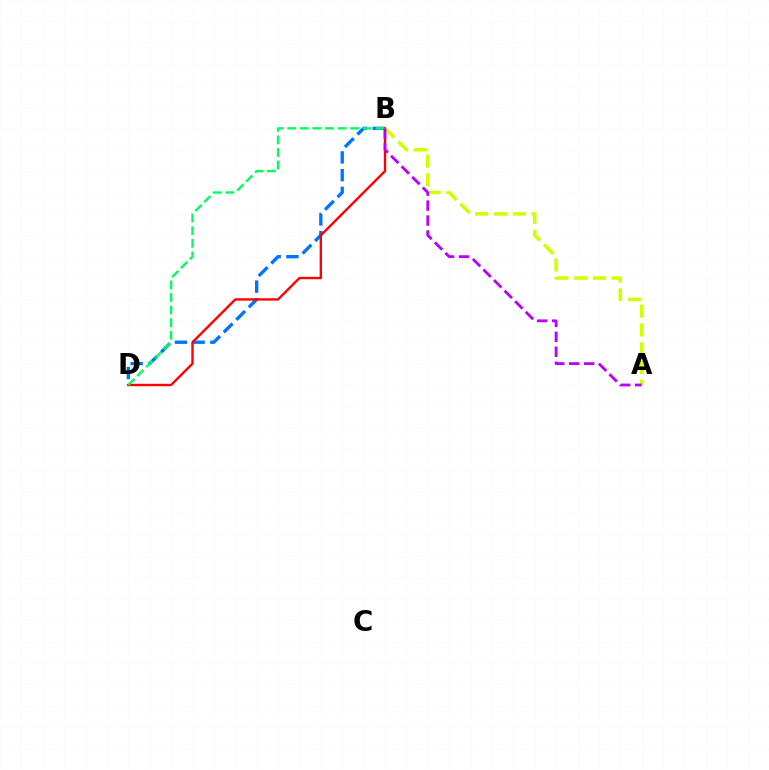{('B', 'D'): [{'color': '#0074ff', 'line_style': 'dashed', 'thickness': 2.41}, {'color': '#ff0000', 'line_style': 'solid', 'thickness': 1.71}, {'color': '#00ff5c', 'line_style': 'dashed', 'thickness': 1.71}], ('A', 'B'): [{'color': '#d1ff00', 'line_style': 'dashed', 'thickness': 2.56}, {'color': '#b900ff', 'line_style': 'dashed', 'thickness': 2.03}]}